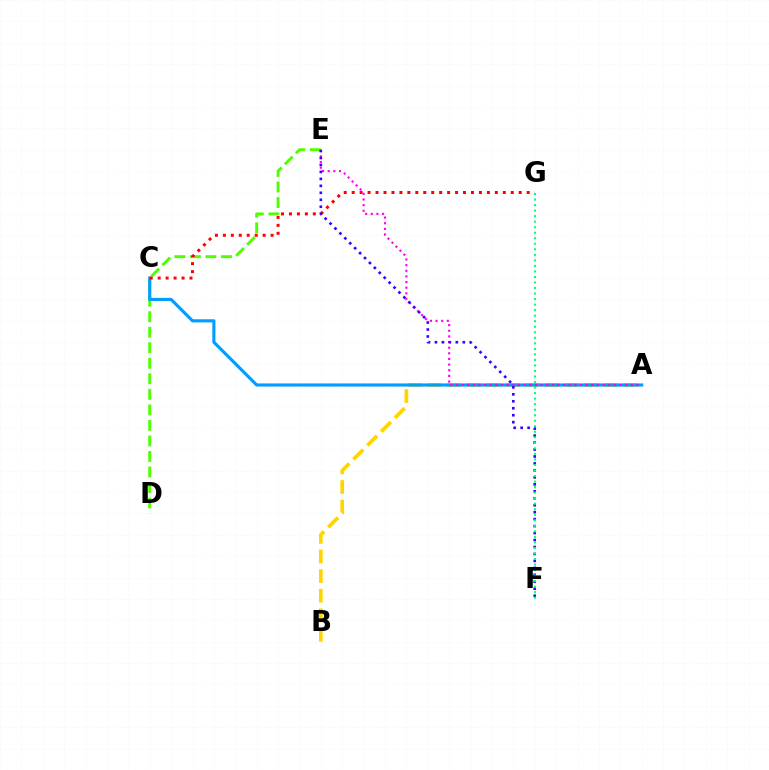{('D', 'E'): [{'color': '#4fff00', 'line_style': 'dashed', 'thickness': 2.11}], ('A', 'B'): [{'color': '#ffd500', 'line_style': 'dashed', 'thickness': 2.66}], ('A', 'C'): [{'color': '#009eff', 'line_style': 'solid', 'thickness': 2.26}], ('C', 'G'): [{'color': '#ff0000', 'line_style': 'dotted', 'thickness': 2.16}], ('A', 'E'): [{'color': '#ff00ed', 'line_style': 'dotted', 'thickness': 1.53}], ('E', 'F'): [{'color': '#3700ff', 'line_style': 'dotted', 'thickness': 1.89}], ('F', 'G'): [{'color': '#00ff86', 'line_style': 'dotted', 'thickness': 1.5}]}